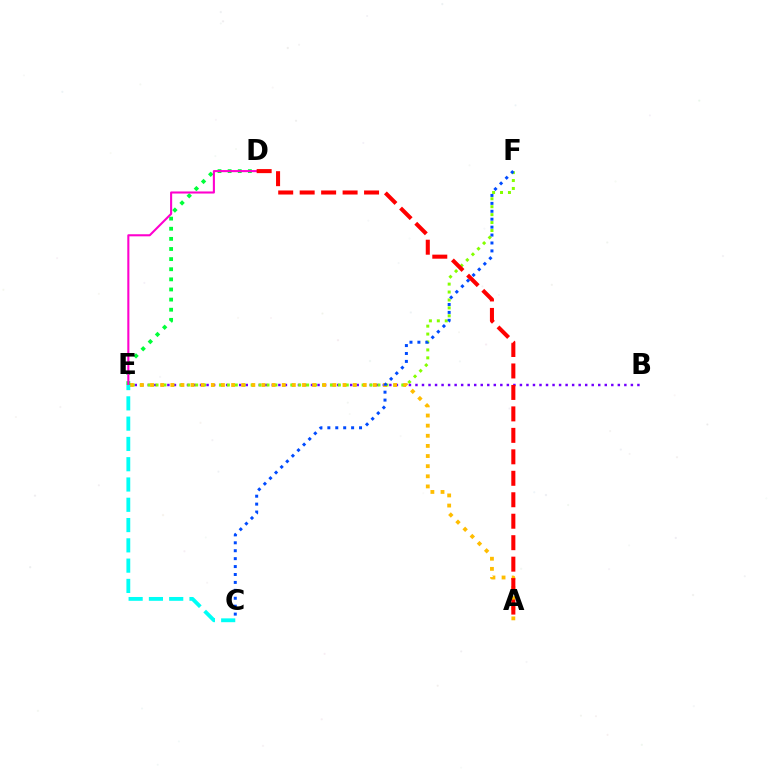{('B', 'E'): [{'color': '#7200ff', 'line_style': 'dotted', 'thickness': 1.77}], ('E', 'F'): [{'color': '#84ff00', 'line_style': 'dotted', 'thickness': 2.15}], ('A', 'E'): [{'color': '#ffbd00', 'line_style': 'dotted', 'thickness': 2.75}], ('D', 'E'): [{'color': '#00ff39', 'line_style': 'dotted', 'thickness': 2.75}, {'color': '#ff00cf', 'line_style': 'solid', 'thickness': 1.5}], ('C', 'F'): [{'color': '#004bff', 'line_style': 'dotted', 'thickness': 2.15}], ('C', 'E'): [{'color': '#00fff6', 'line_style': 'dashed', 'thickness': 2.76}], ('A', 'D'): [{'color': '#ff0000', 'line_style': 'dashed', 'thickness': 2.92}]}